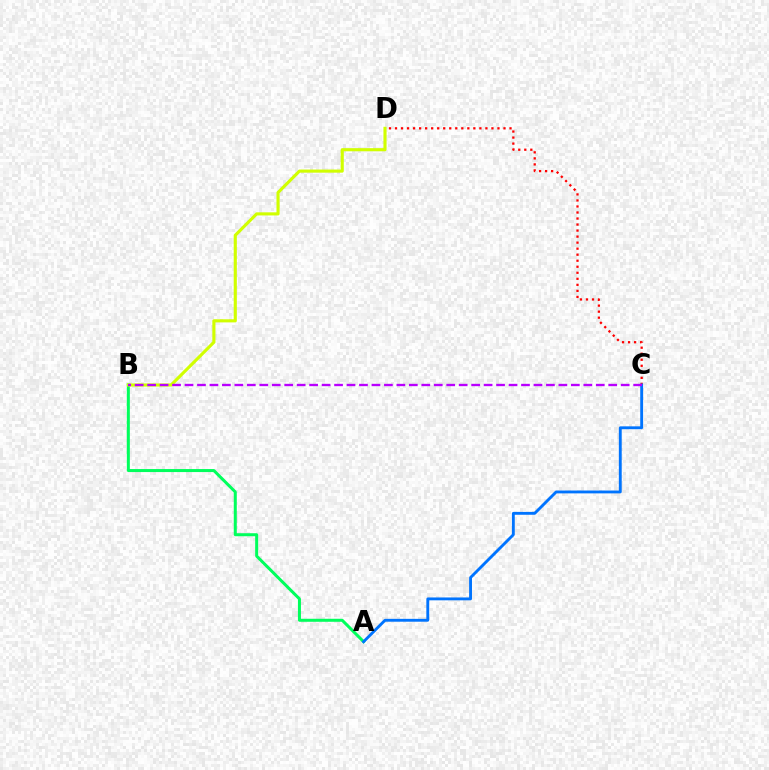{('A', 'B'): [{'color': '#00ff5c', 'line_style': 'solid', 'thickness': 2.17}], ('C', 'D'): [{'color': '#ff0000', 'line_style': 'dotted', 'thickness': 1.64}], ('A', 'C'): [{'color': '#0074ff', 'line_style': 'solid', 'thickness': 2.06}], ('B', 'D'): [{'color': '#d1ff00', 'line_style': 'solid', 'thickness': 2.25}], ('B', 'C'): [{'color': '#b900ff', 'line_style': 'dashed', 'thickness': 1.69}]}